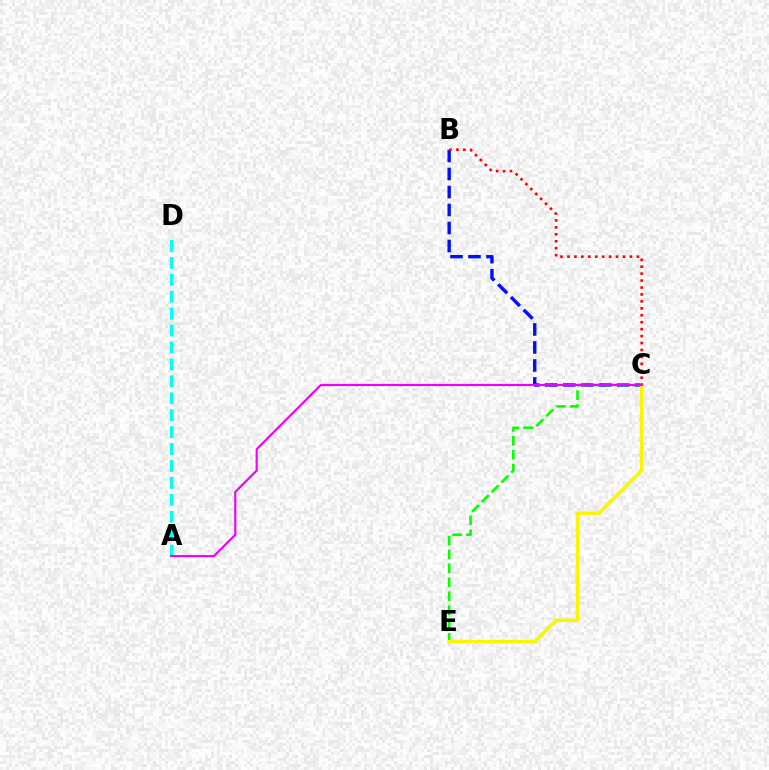{('B', 'C'): [{'color': '#0010ff', 'line_style': 'dashed', 'thickness': 2.44}, {'color': '#ff0000', 'line_style': 'dotted', 'thickness': 1.89}], ('C', 'E'): [{'color': '#08ff00', 'line_style': 'dashed', 'thickness': 1.89}, {'color': '#fcf500', 'line_style': 'solid', 'thickness': 2.58}], ('A', 'D'): [{'color': '#00fff6', 'line_style': 'dashed', 'thickness': 2.3}], ('A', 'C'): [{'color': '#ee00ff', 'line_style': 'solid', 'thickness': 1.54}]}